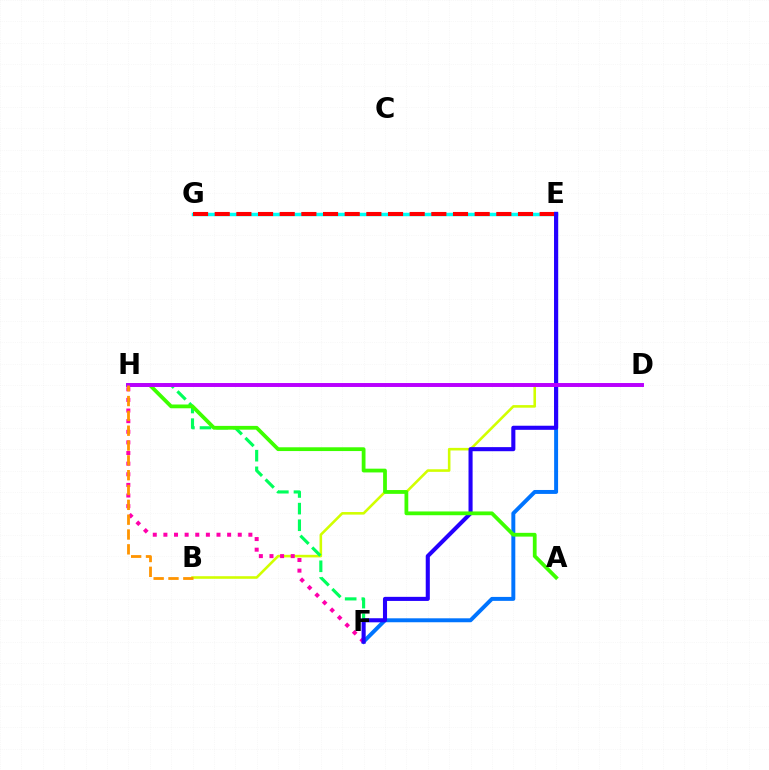{('B', 'D'): [{'color': '#d1ff00', 'line_style': 'solid', 'thickness': 1.86}], ('E', 'F'): [{'color': '#0074ff', 'line_style': 'solid', 'thickness': 2.84}, {'color': '#2500ff', 'line_style': 'solid', 'thickness': 2.94}], ('E', 'G'): [{'color': '#00fff6', 'line_style': 'solid', 'thickness': 2.48}, {'color': '#ff0000', 'line_style': 'dashed', 'thickness': 2.94}], ('F', 'H'): [{'color': '#00ff5c', 'line_style': 'dashed', 'thickness': 2.26}, {'color': '#ff00ac', 'line_style': 'dotted', 'thickness': 2.89}], ('A', 'H'): [{'color': '#3dff00', 'line_style': 'solid', 'thickness': 2.72}], ('D', 'H'): [{'color': '#b900ff', 'line_style': 'solid', 'thickness': 2.83}], ('B', 'H'): [{'color': '#ff9400', 'line_style': 'dashed', 'thickness': 2.01}]}